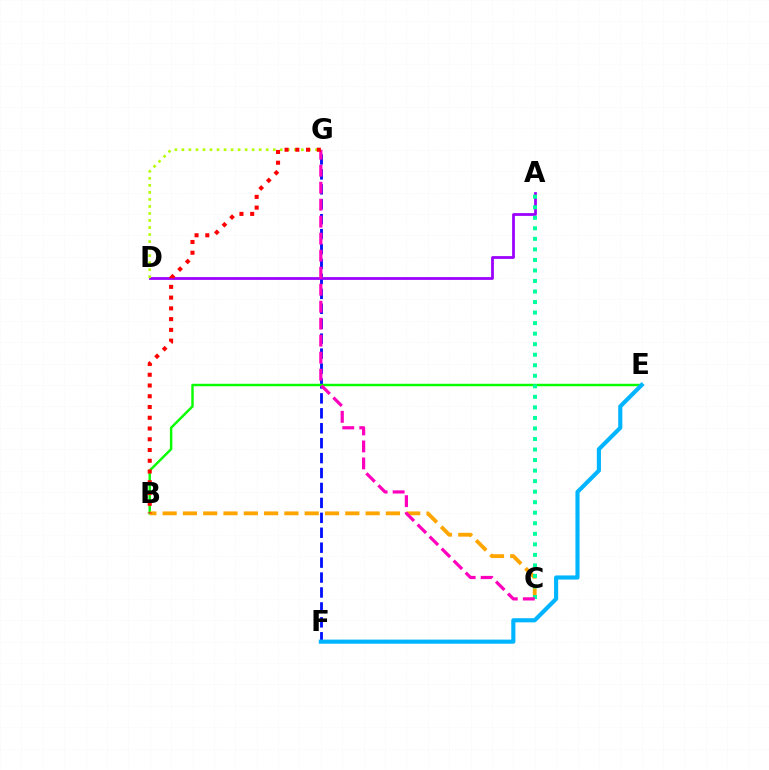{('F', 'G'): [{'color': '#0010ff', 'line_style': 'dashed', 'thickness': 2.03}], ('B', 'E'): [{'color': '#08ff00', 'line_style': 'solid', 'thickness': 1.75}], ('B', 'C'): [{'color': '#ffa500', 'line_style': 'dashed', 'thickness': 2.76}], ('A', 'D'): [{'color': '#9b00ff', 'line_style': 'solid', 'thickness': 1.99}], ('E', 'F'): [{'color': '#00b5ff', 'line_style': 'solid', 'thickness': 2.97}], ('A', 'C'): [{'color': '#00ff9d', 'line_style': 'dotted', 'thickness': 2.86}], ('D', 'G'): [{'color': '#b3ff00', 'line_style': 'dotted', 'thickness': 1.91}], ('C', 'G'): [{'color': '#ff00bd', 'line_style': 'dashed', 'thickness': 2.31}], ('B', 'G'): [{'color': '#ff0000', 'line_style': 'dotted', 'thickness': 2.92}]}